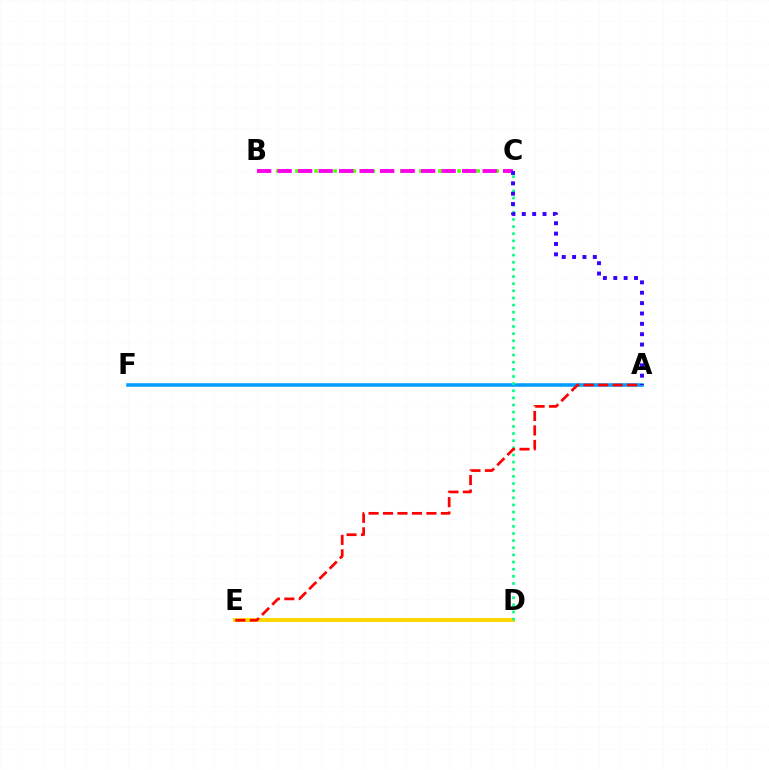{('A', 'F'): [{'color': '#009eff', 'line_style': 'solid', 'thickness': 2.56}], ('D', 'E'): [{'color': '#ffd500', 'line_style': 'solid', 'thickness': 2.8}], ('B', 'C'): [{'color': '#4fff00', 'line_style': 'dotted', 'thickness': 2.59}, {'color': '#ff00ed', 'line_style': 'dashed', 'thickness': 2.78}], ('C', 'D'): [{'color': '#00ff86', 'line_style': 'dotted', 'thickness': 1.94}], ('A', 'E'): [{'color': '#ff0000', 'line_style': 'dashed', 'thickness': 1.97}], ('A', 'C'): [{'color': '#3700ff', 'line_style': 'dotted', 'thickness': 2.82}]}